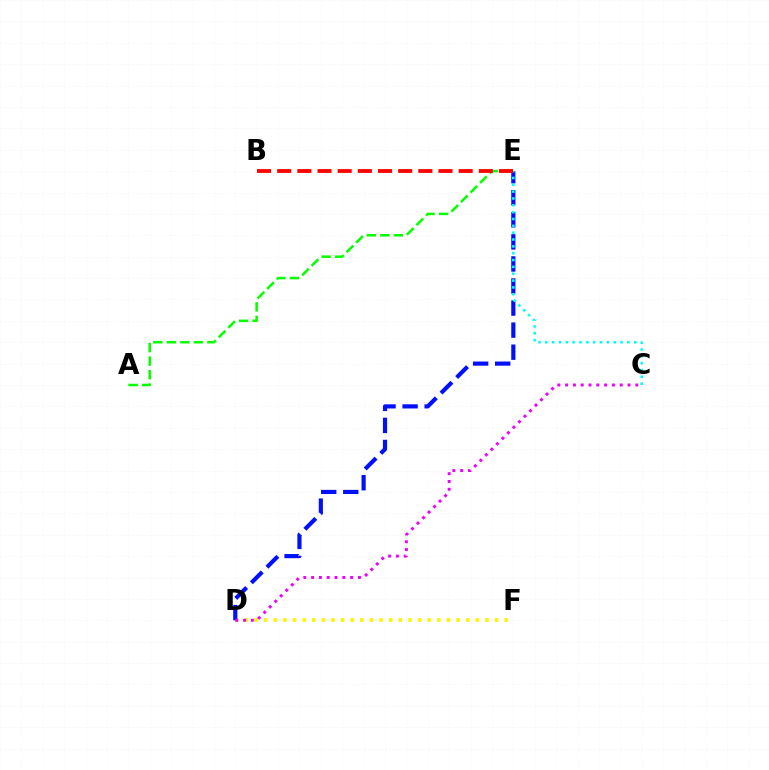{('D', 'F'): [{'color': '#fcf500', 'line_style': 'dotted', 'thickness': 2.61}], ('A', 'E'): [{'color': '#08ff00', 'line_style': 'dashed', 'thickness': 1.84}], ('D', 'E'): [{'color': '#0010ff', 'line_style': 'dashed', 'thickness': 3.0}], ('C', 'D'): [{'color': '#ee00ff', 'line_style': 'dotted', 'thickness': 2.12}], ('C', 'E'): [{'color': '#00fff6', 'line_style': 'dotted', 'thickness': 1.86}], ('B', 'E'): [{'color': '#ff0000', 'line_style': 'dashed', 'thickness': 2.74}]}